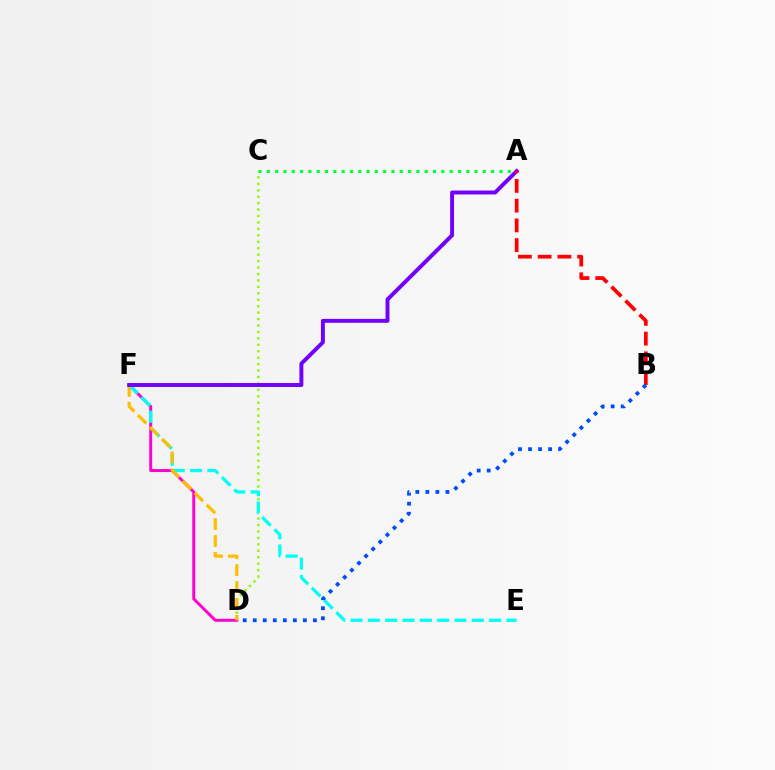{('A', 'C'): [{'color': '#00ff39', 'line_style': 'dotted', 'thickness': 2.26}], ('C', 'D'): [{'color': '#84ff00', 'line_style': 'dotted', 'thickness': 1.75}], ('D', 'F'): [{'color': '#ff00cf', 'line_style': 'solid', 'thickness': 2.13}, {'color': '#ffbd00', 'line_style': 'dashed', 'thickness': 2.3}], ('E', 'F'): [{'color': '#00fff6', 'line_style': 'dashed', 'thickness': 2.35}], ('A', 'F'): [{'color': '#7200ff', 'line_style': 'solid', 'thickness': 2.83}], ('A', 'B'): [{'color': '#ff0000', 'line_style': 'dashed', 'thickness': 2.68}], ('B', 'D'): [{'color': '#004bff', 'line_style': 'dotted', 'thickness': 2.72}]}